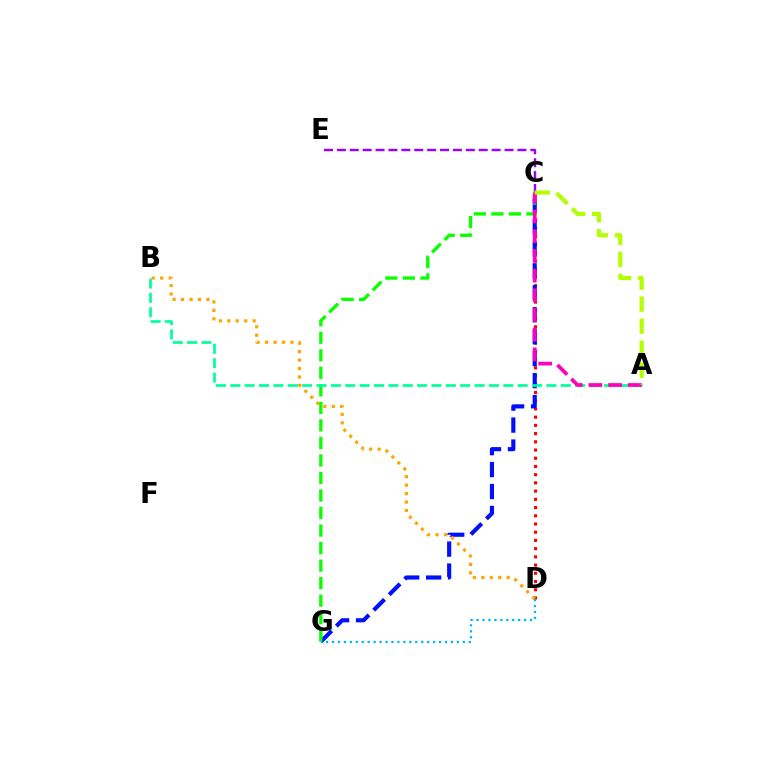{('C', 'E'): [{'color': '#9b00ff', 'line_style': 'dashed', 'thickness': 1.75}], ('C', 'D'): [{'color': '#ff0000', 'line_style': 'dotted', 'thickness': 2.23}], ('C', 'G'): [{'color': '#0010ff', 'line_style': 'dashed', 'thickness': 2.98}, {'color': '#08ff00', 'line_style': 'dashed', 'thickness': 2.38}], ('B', 'D'): [{'color': '#ffa500', 'line_style': 'dotted', 'thickness': 2.3}], ('A', 'B'): [{'color': '#00ff9d', 'line_style': 'dashed', 'thickness': 1.95}], ('A', 'C'): [{'color': '#ff00bd', 'line_style': 'dashed', 'thickness': 2.68}, {'color': '#b3ff00', 'line_style': 'dashed', 'thickness': 2.99}], ('D', 'G'): [{'color': '#00b5ff', 'line_style': 'dotted', 'thickness': 1.62}]}